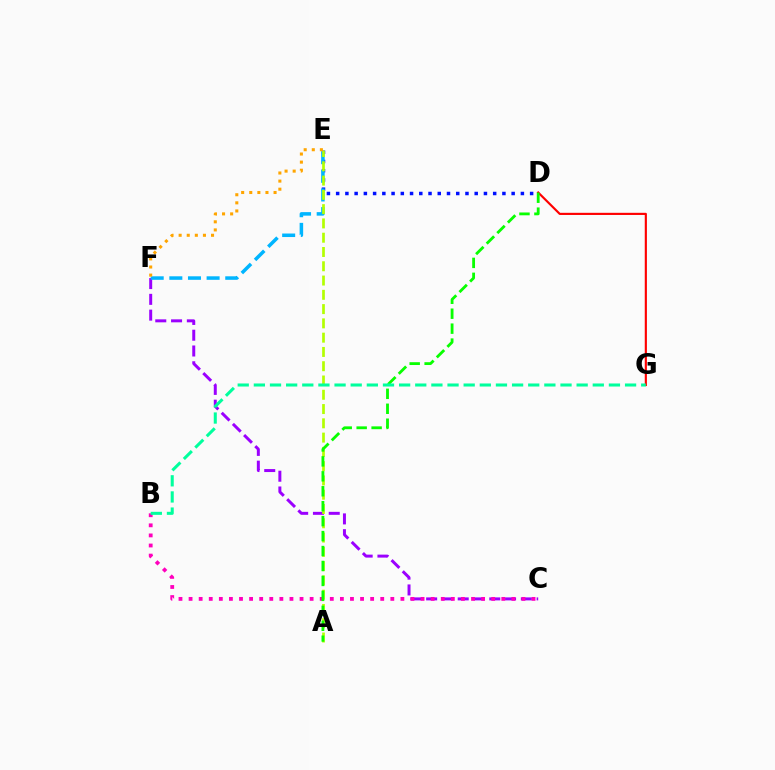{('D', 'E'): [{'color': '#0010ff', 'line_style': 'dotted', 'thickness': 2.51}], ('C', 'F'): [{'color': '#9b00ff', 'line_style': 'dashed', 'thickness': 2.14}], ('E', 'F'): [{'color': '#00b5ff', 'line_style': 'dashed', 'thickness': 2.53}, {'color': '#ffa500', 'line_style': 'dotted', 'thickness': 2.2}], ('A', 'E'): [{'color': '#b3ff00', 'line_style': 'dashed', 'thickness': 1.94}], ('D', 'G'): [{'color': '#ff0000', 'line_style': 'solid', 'thickness': 1.55}], ('B', 'C'): [{'color': '#ff00bd', 'line_style': 'dotted', 'thickness': 2.74}], ('A', 'D'): [{'color': '#08ff00', 'line_style': 'dashed', 'thickness': 2.03}], ('B', 'G'): [{'color': '#00ff9d', 'line_style': 'dashed', 'thickness': 2.19}]}